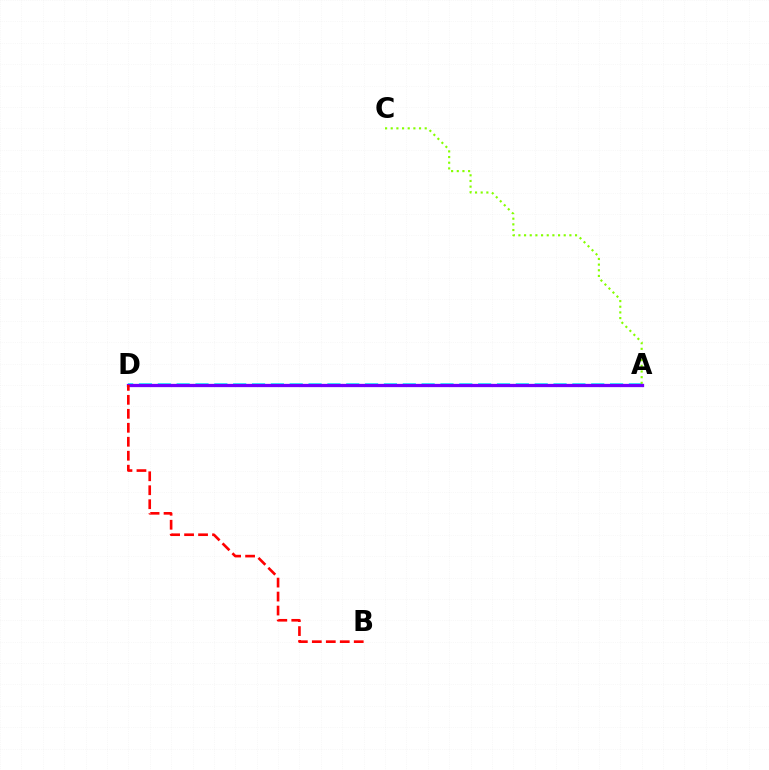{('A', 'D'): [{'color': '#00fff6', 'line_style': 'dashed', 'thickness': 2.56}, {'color': '#7200ff', 'line_style': 'solid', 'thickness': 2.36}], ('A', 'C'): [{'color': '#84ff00', 'line_style': 'dotted', 'thickness': 1.54}], ('B', 'D'): [{'color': '#ff0000', 'line_style': 'dashed', 'thickness': 1.9}]}